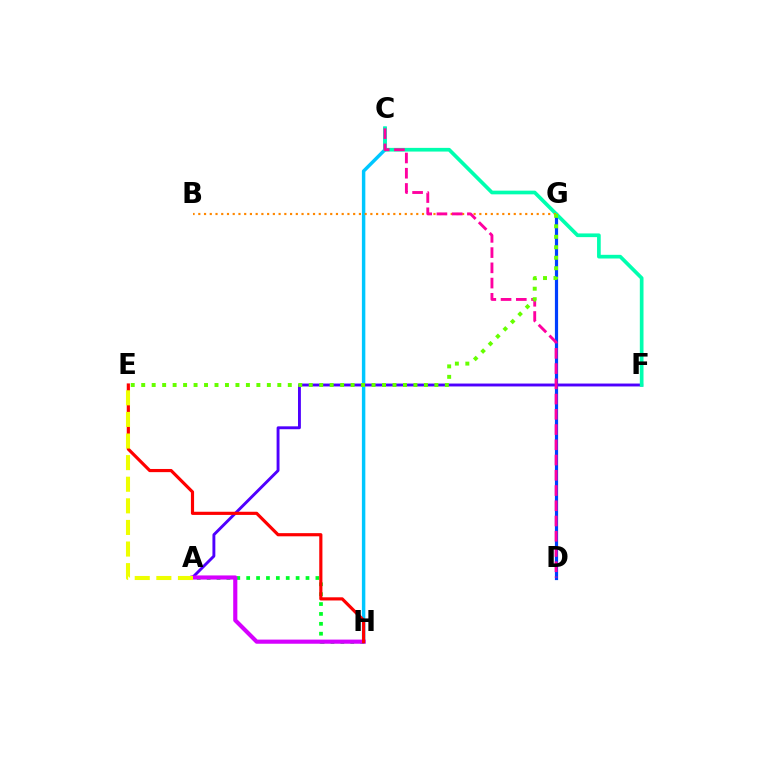{('C', 'H'): [{'color': '#00c7ff', 'line_style': 'solid', 'thickness': 2.48}], ('A', 'H'): [{'color': '#00ff27', 'line_style': 'dotted', 'thickness': 2.69}, {'color': '#d600ff', 'line_style': 'solid', 'thickness': 2.98}], ('D', 'G'): [{'color': '#003fff', 'line_style': 'solid', 'thickness': 2.3}], ('A', 'F'): [{'color': '#4f00ff', 'line_style': 'solid', 'thickness': 2.08}], ('C', 'F'): [{'color': '#00ffaf', 'line_style': 'solid', 'thickness': 2.65}], ('B', 'G'): [{'color': '#ff8800', 'line_style': 'dotted', 'thickness': 1.56}], ('E', 'H'): [{'color': '#ff0000', 'line_style': 'solid', 'thickness': 2.28}], ('C', 'D'): [{'color': '#ff00a0', 'line_style': 'dashed', 'thickness': 2.07}], ('A', 'E'): [{'color': '#eeff00', 'line_style': 'dashed', 'thickness': 2.93}], ('E', 'G'): [{'color': '#66ff00', 'line_style': 'dotted', 'thickness': 2.84}]}